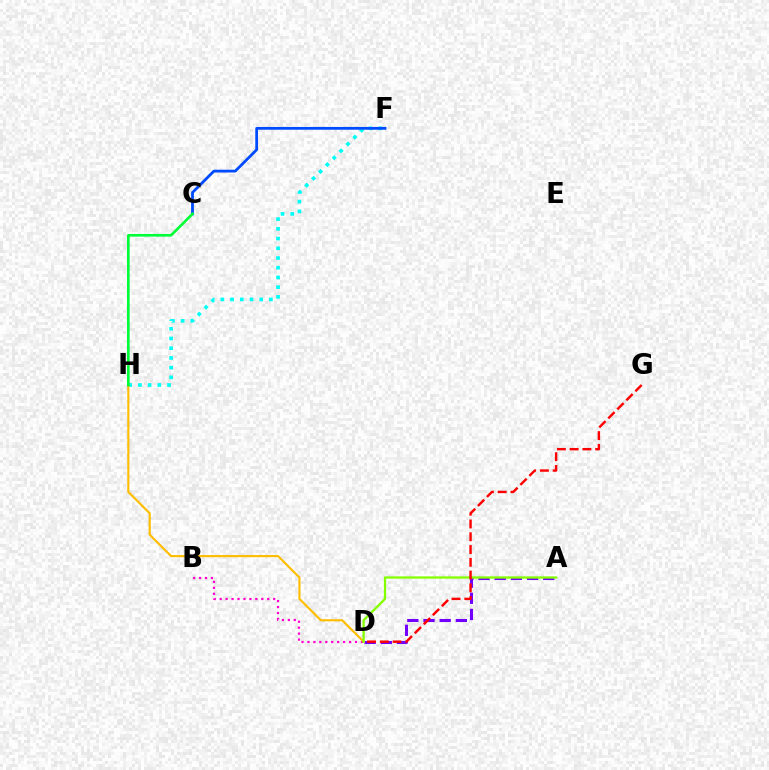{('F', 'H'): [{'color': '#00fff6', 'line_style': 'dotted', 'thickness': 2.64}], ('B', 'D'): [{'color': '#ff00cf', 'line_style': 'dotted', 'thickness': 1.62}], ('A', 'D'): [{'color': '#7200ff', 'line_style': 'dashed', 'thickness': 2.2}, {'color': '#84ff00', 'line_style': 'solid', 'thickness': 1.65}], ('D', 'H'): [{'color': '#ffbd00', 'line_style': 'solid', 'thickness': 1.55}], ('C', 'F'): [{'color': '#004bff', 'line_style': 'solid', 'thickness': 2.0}], ('C', 'H'): [{'color': '#00ff39', 'line_style': 'solid', 'thickness': 1.92}], ('D', 'G'): [{'color': '#ff0000', 'line_style': 'dashed', 'thickness': 1.74}]}